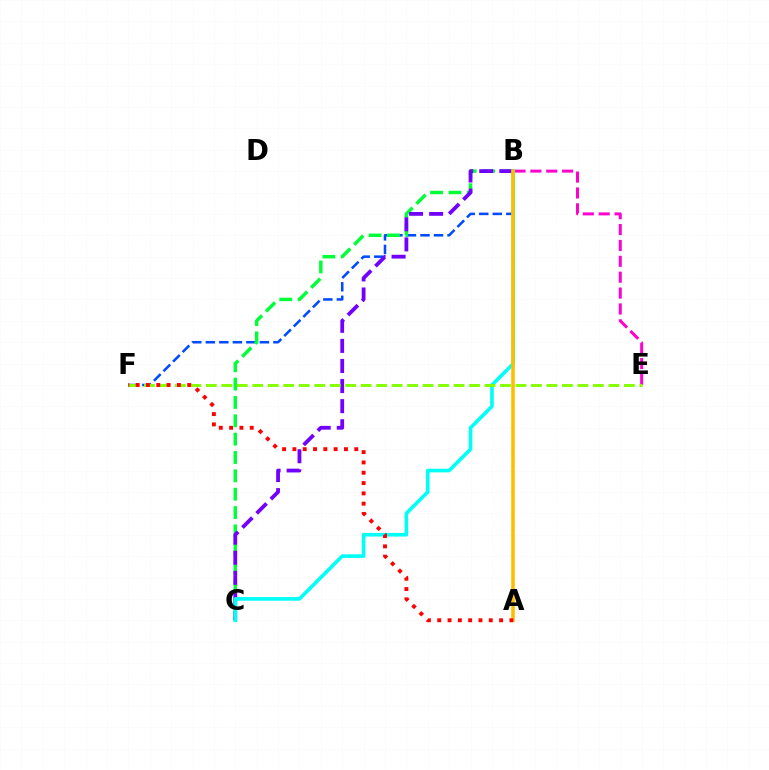{('B', 'F'): [{'color': '#004bff', 'line_style': 'dashed', 'thickness': 1.84}], ('B', 'C'): [{'color': '#00ff39', 'line_style': 'dashed', 'thickness': 2.49}, {'color': '#7200ff', 'line_style': 'dashed', 'thickness': 2.73}, {'color': '#00fff6', 'line_style': 'solid', 'thickness': 2.61}], ('B', 'E'): [{'color': '#ff00cf', 'line_style': 'dashed', 'thickness': 2.16}], ('A', 'B'): [{'color': '#ffbd00', 'line_style': 'solid', 'thickness': 2.56}], ('E', 'F'): [{'color': '#84ff00', 'line_style': 'dashed', 'thickness': 2.1}], ('A', 'F'): [{'color': '#ff0000', 'line_style': 'dotted', 'thickness': 2.8}]}